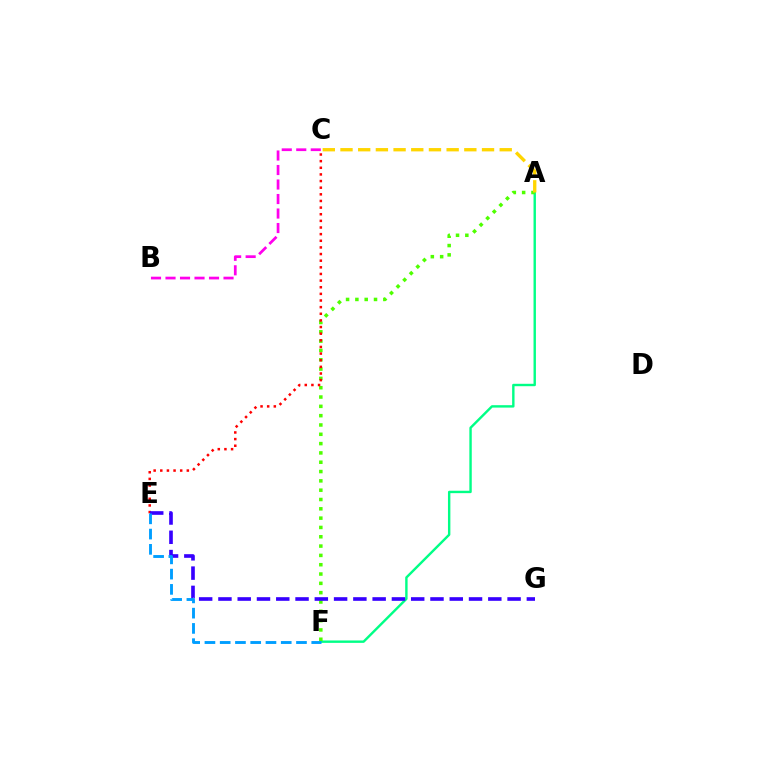{('A', 'F'): [{'color': '#00ff86', 'line_style': 'solid', 'thickness': 1.73}, {'color': '#4fff00', 'line_style': 'dotted', 'thickness': 2.53}], ('C', 'E'): [{'color': '#ff0000', 'line_style': 'dotted', 'thickness': 1.8}], ('E', 'G'): [{'color': '#3700ff', 'line_style': 'dashed', 'thickness': 2.62}], ('E', 'F'): [{'color': '#009eff', 'line_style': 'dashed', 'thickness': 2.07}], ('A', 'C'): [{'color': '#ffd500', 'line_style': 'dashed', 'thickness': 2.4}], ('B', 'C'): [{'color': '#ff00ed', 'line_style': 'dashed', 'thickness': 1.97}]}